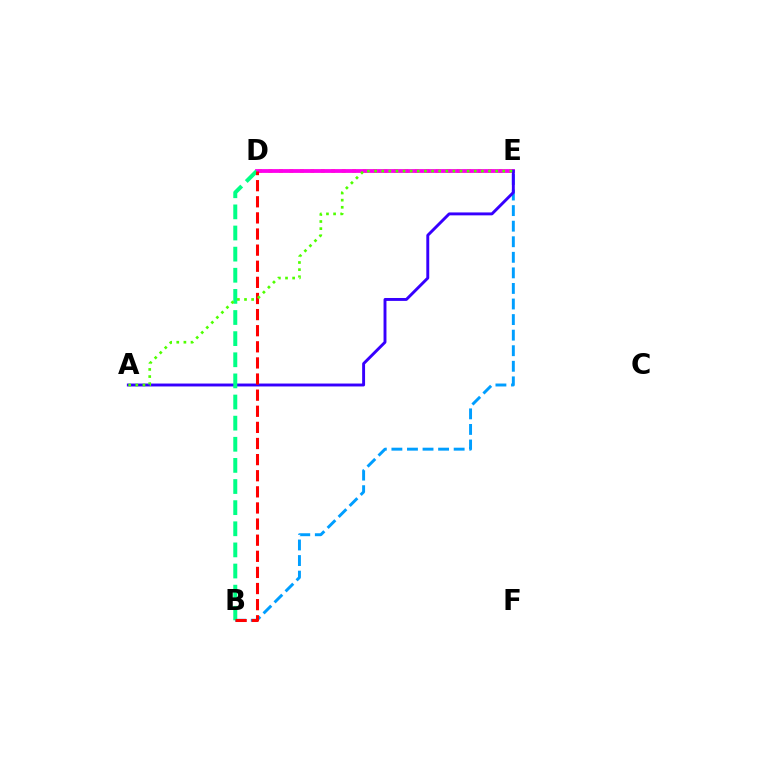{('D', 'E'): [{'color': '#ffd500', 'line_style': 'dotted', 'thickness': 2.84}, {'color': '#ff00ed', 'line_style': 'solid', 'thickness': 2.75}], ('B', 'E'): [{'color': '#009eff', 'line_style': 'dashed', 'thickness': 2.11}], ('A', 'E'): [{'color': '#3700ff', 'line_style': 'solid', 'thickness': 2.1}, {'color': '#4fff00', 'line_style': 'dotted', 'thickness': 1.94}], ('B', 'D'): [{'color': '#00ff86', 'line_style': 'dashed', 'thickness': 2.87}, {'color': '#ff0000', 'line_style': 'dashed', 'thickness': 2.19}]}